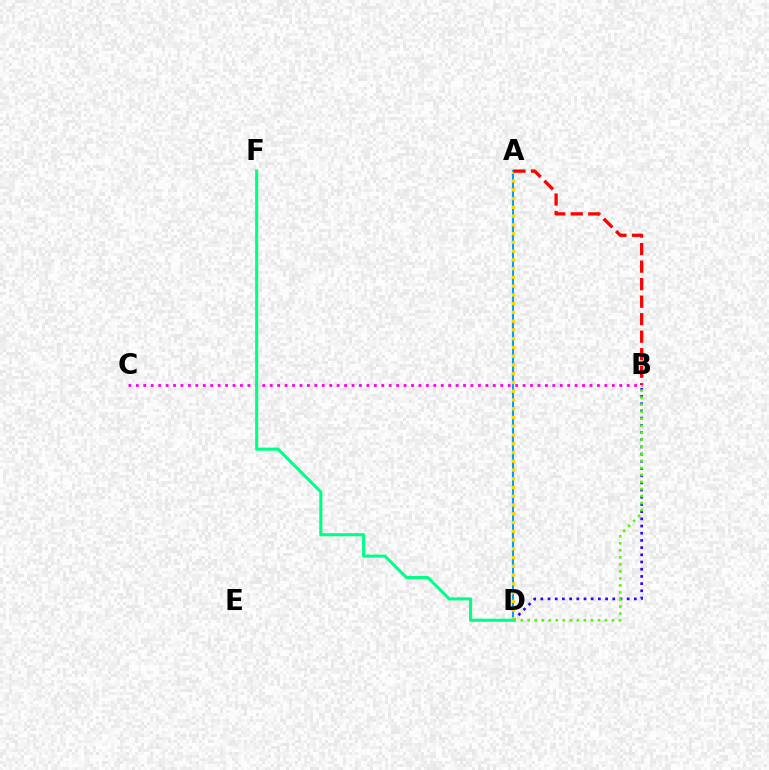{('B', 'D'): [{'color': '#3700ff', 'line_style': 'dotted', 'thickness': 1.96}, {'color': '#4fff00', 'line_style': 'dotted', 'thickness': 1.91}], ('A', 'D'): [{'color': '#009eff', 'line_style': 'solid', 'thickness': 1.51}, {'color': '#ffd500', 'line_style': 'dotted', 'thickness': 2.38}], ('A', 'B'): [{'color': '#ff0000', 'line_style': 'dashed', 'thickness': 2.38}], ('B', 'C'): [{'color': '#ff00ed', 'line_style': 'dotted', 'thickness': 2.02}], ('D', 'F'): [{'color': '#00ff86', 'line_style': 'solid', 'thickness': 2.22}]}